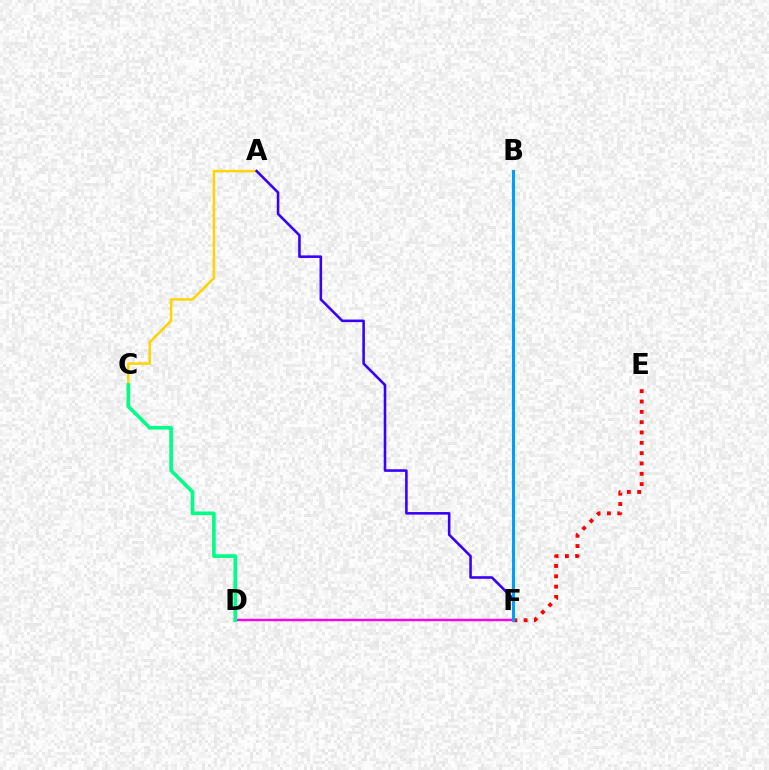{('A', 'C'): [{'color': '#ffd500', 'line_style': 'solid', 'thickness': 1.78}], ('A', 'F'): [{'color': '#3700ff', 'line_style': 'solid', 'thickness': 1.86}], ('E', 'F'): [{'color': '#ff0000', 'line_style': 'dotted', 'thickness': 2.81}], ('D', 'F'): [{'color': '#ff00ed', 'line_style': 'solid', 'thickness': 1.73}], ('B', 'F'): [{'color': '#4fff00', 'line_style': 'dotted', 'thickness': 1.89}, {'color': '#009eff', 'line_style': 'solid', 'thickness': 2.23}], ('C', 'D'): [{'color': '#00ff86', 'line_style': 'solid', 'thickness': 2.62}]}